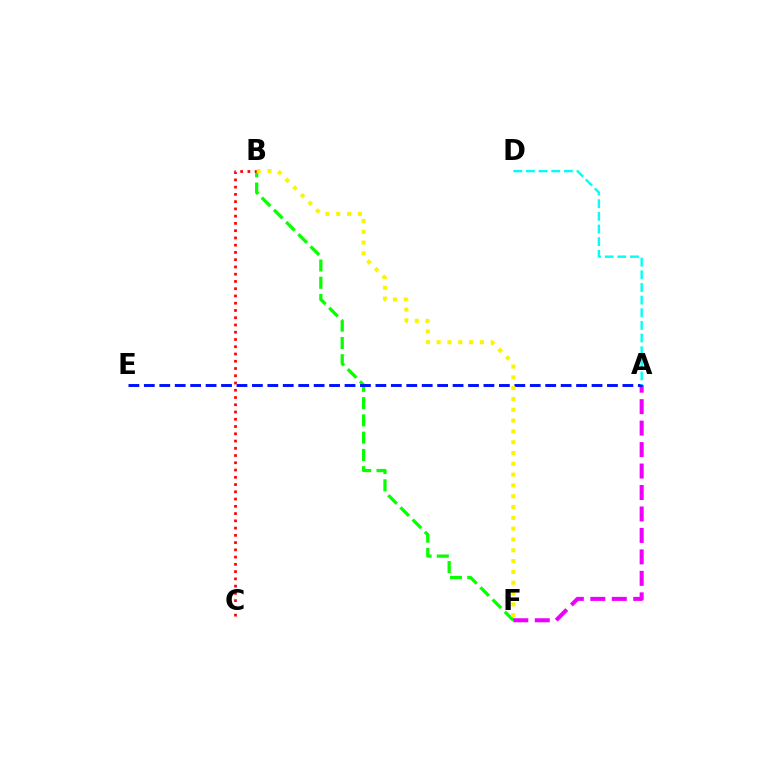{('B', 'F'): [{'color': '#08ff00', 'line_style': 'dashed', 'thickness': 2.35}, {'color': '#fcf500', 'line_style': 'dotted', 'thickness': 2.94}], ('A', 'F'): [{'color': '#ee00ff', 'line_style': 'dashed', 'thickness': 2.92}], ('A', 'E'): [{'color': '#0010ff', 'line_style': 'dashed', 'thickness': 2.1}], ('B', 'C'): [{'color': '#ff0000', 'line_style': 'dotted', 'thickness': 1.97}], ('A', 'D'): [{'color': '#00fff6', 'line_style': 'dashed', 'thickness': 1.72}]}